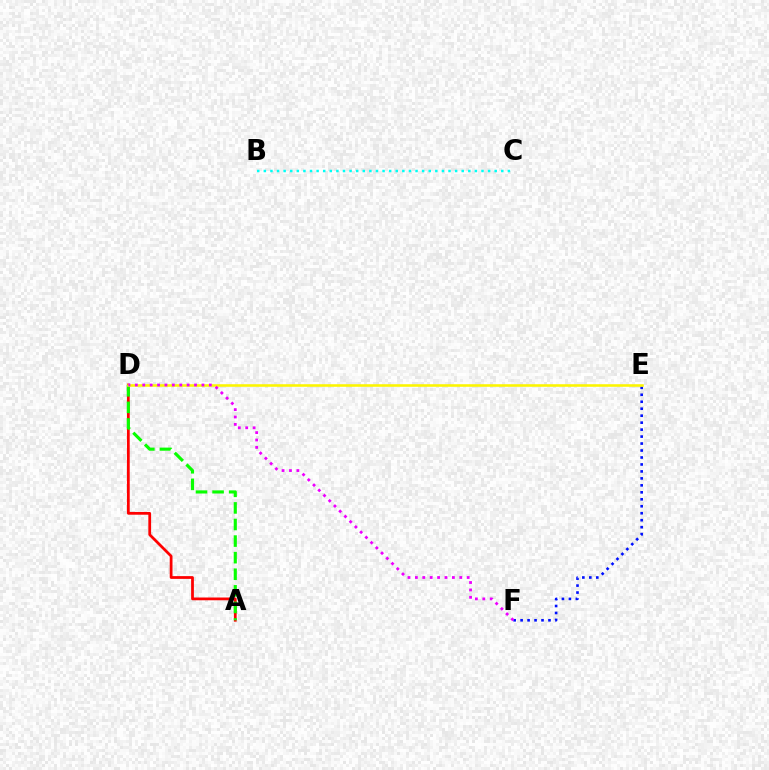{('E', 'F'): [{'color': '#0010ff', 'line_style': 'dotted', 'thickness': 1.89}], ('A', 'D'): [{'color': '#ff0000', 'line_style': 'solid', 'thickness': 1.99}, {'color': '#08ff00', 'line_style': 'dashed', 'thickness': 2.25}], ('D', 'E'): [{'color': '#fcf500', 'line_style': 'solid', 'thickness': 1.85}], ('D', 'F'): [{'color': '#ee00ff', 'line_style': 'dotted', 'thickness': 2.01}], ('B', 'C'): [{'color': '#00fff6', 'line_style': 'dotted', 'thickness': 1.79}]}